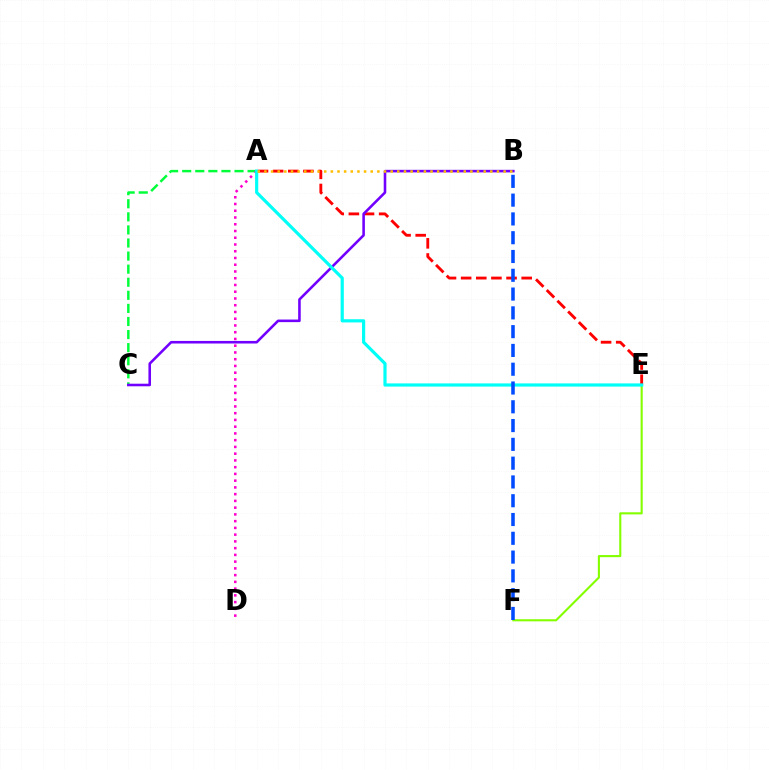{('E', 'F'): [{'color': '#84ff00', 'line_style': 'solid', 'thickness': 1.52}], ('A', 'C'): [{'color': '#00ff39', 'line_style': 'dashed', 'thickness': 1.78}], ('A', 'D'): [{'color': '#ff00cf', 'line_style': 'dotted', 'thickness': 1.83}], ('A', 'E'): [{'color': '#ff0000', 'line_style': 'dashed', 'thickness': 2.06}, {'color': '#00fff6', 'line_style': 'solid', 'thickness': 2.3}], ('B', 'C'): [{'color': '#7200ff', 'line_style': 'solid', 'thickness': 1.86}], ('A', 'B'): [{'color': '#ffbd00', 'line_style': 'dotted', 'thickness': 1.81}], ('B', 'F'): [{'color': '#004bff', 'line_style': 'dashed', 'thickness': 2.55}]}